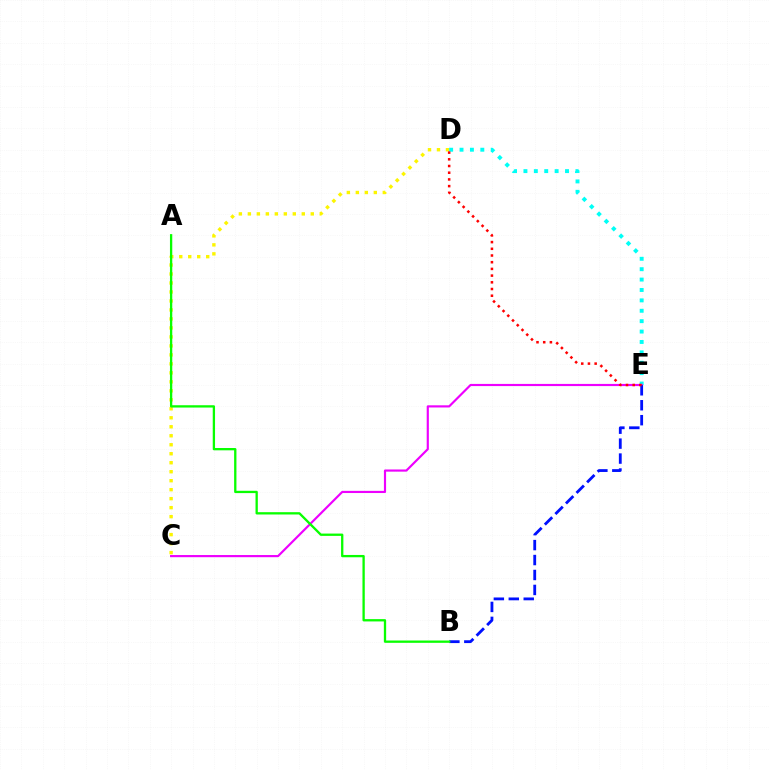{('C', 'D'): [{'color': '#fcf500', 'line_style': 'dotted', 'thickness': 2.44}], ('D', 'E'): [{'color': '#00fff6', 'line_style': 'dotted', 'thickness': 2.82}, {'color': '#ff0000', 'line_style': 'dotted', 'thickness': 1.82}], ('C', 'E'): [{'color': '#ee00ff', 'line_style': 'solid', 'thickness': 1.56}], ('B', 'E'): [{'color': '#0010ff', 'line_style': 'dashed', 'thickness': 2.03}], ('A', 'B'): [{'color': '#08ff00', 'line_style': 'solid', 'thickness': 1.66}]}